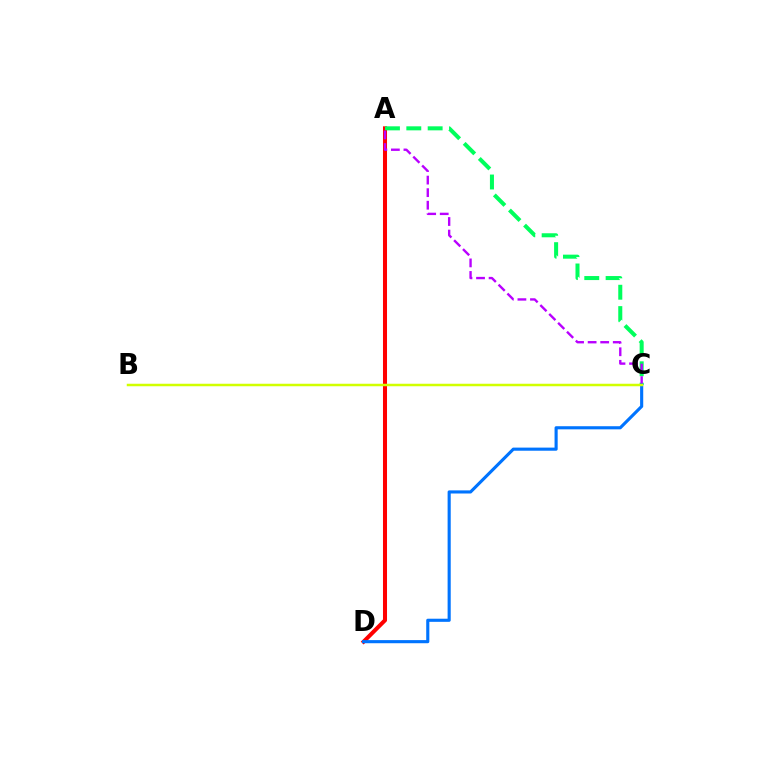{('A', 'D'): [{'color': '#ff0000', 'line_style': 'solid', 'thickness': 2.91}], ('A', 'C'): [{'color': '#00ff5c', 'line_style': 'dashed', 'thickness': 2.9}, {'color': '#b900ff', 'line_style': 'dashed', 'thickness': 1.71}], ('C', 'D'): [{'color': '#0074ff', 'line_style': 'solid', 'thickness': 2.25}], ('B', 'C'): [{'color': '#d1ff00', 'line_style': 'solid', 'thickness': 1.8}]}